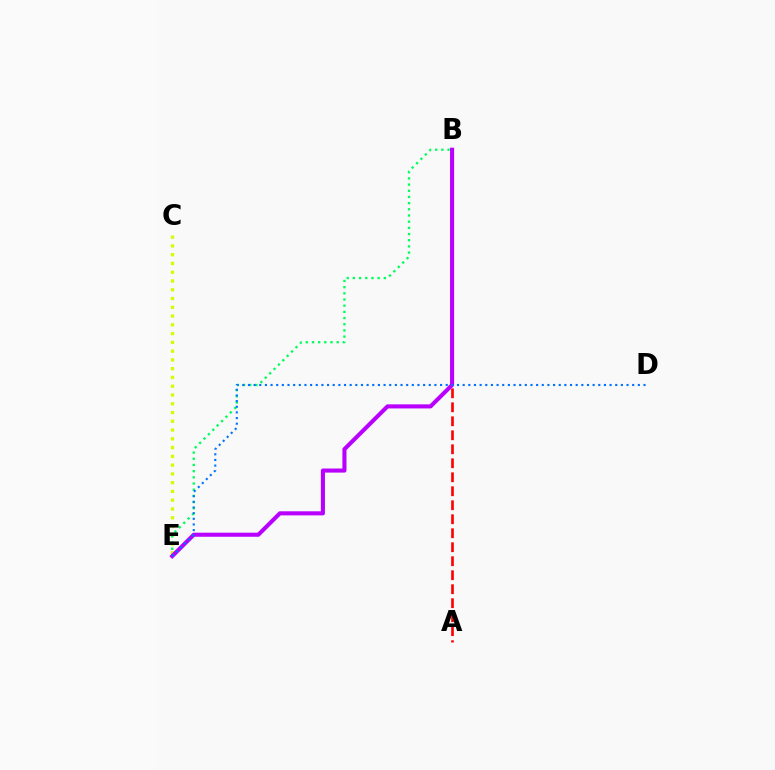{('C', 'E'): [{'color': '#d1ff00', 'line_style': 'dotted', 'thickness': 2.38}], ('A', 'B'): [{'color': '#ff0000', 'line_style': 'dashed', 'thickness': 1.9}], ('B', 'E'): [{'color': '#00ff5c', 'line_style': 'dotted', 'thickness': 1.68}, {'color': '#b900ff', 'line_style': 'solid', 'thickness': 2.94}], ('D', 'E'): [{'color': '#0074ff', 'line_style': 'dotted', 'thickness': 1.54}]}